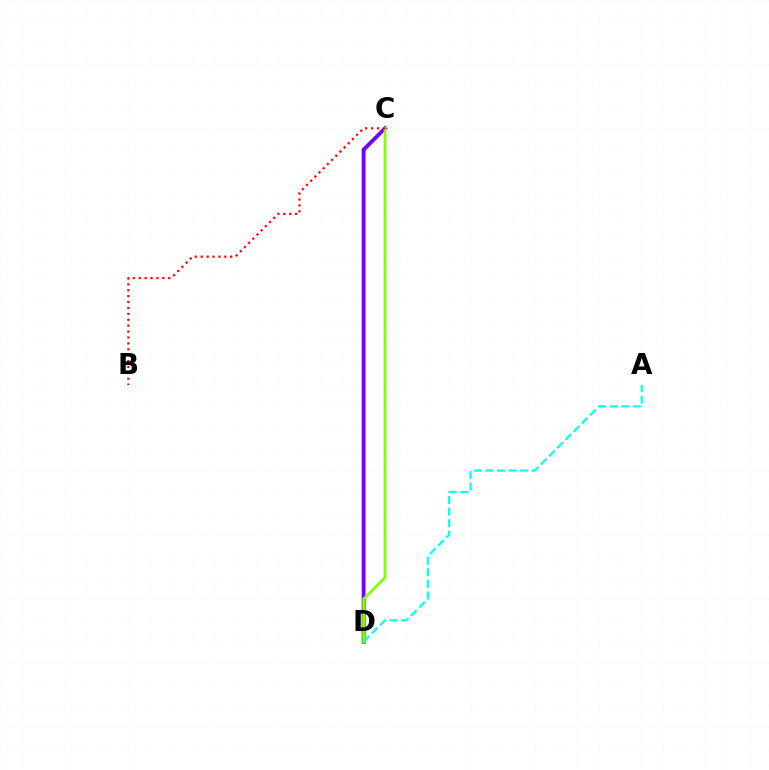{('C', 'D'): [{'color': '#7200ff', 'line_style': 'solid', 'thickness': 2.78}, {'color': '#84ff00', 'line_style': 'solid', 'thickness': 1.98}], ('A', 'D'): [{'color': '#00fff6', 'line_style': 'dashed', 'thickness': 1.58}], ('B', 'C'): [{'color': '#ff0000', 'line_style': 'dotted', 'thickness': 1.6}]}